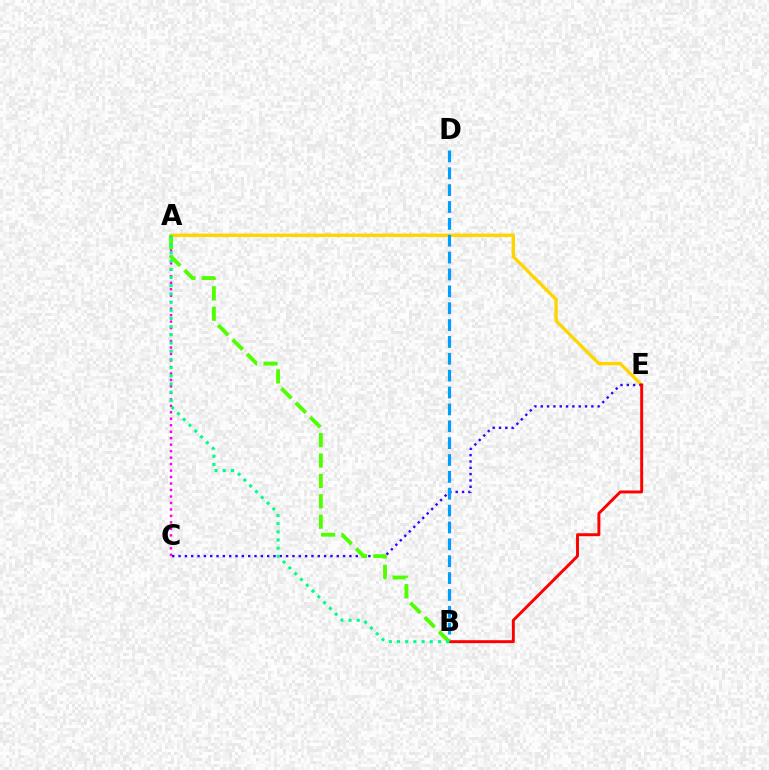{('A', 'E'): [{'color': '#ffd500', 'line_style': 'solid', 'thickness': 2.42}], ('A', 'C'): [{'color': '#ff00ed', 'line_style': 'dotted', 'thickness': 1.76}], ('C', 'E'): [{'color': '#3700ff', 'line_style': 'dotted', 'thickness': 1.72}], ('B', 'D'): [{'color': '#009eff', 'line_style': 'dashed', 'thickness': 2.29}], ('B', 'E'): [{'color': '#ff0000', 'line_style': 'solid', 'thickness': 2.12}], ('A', 'B'): [{'color': '#4fff00', 'line_style': 'dashed', 'thickness': 2.77}, {'color': '#00ff86', 'line_style': 'dotted', 'thickness': 2.22}]}